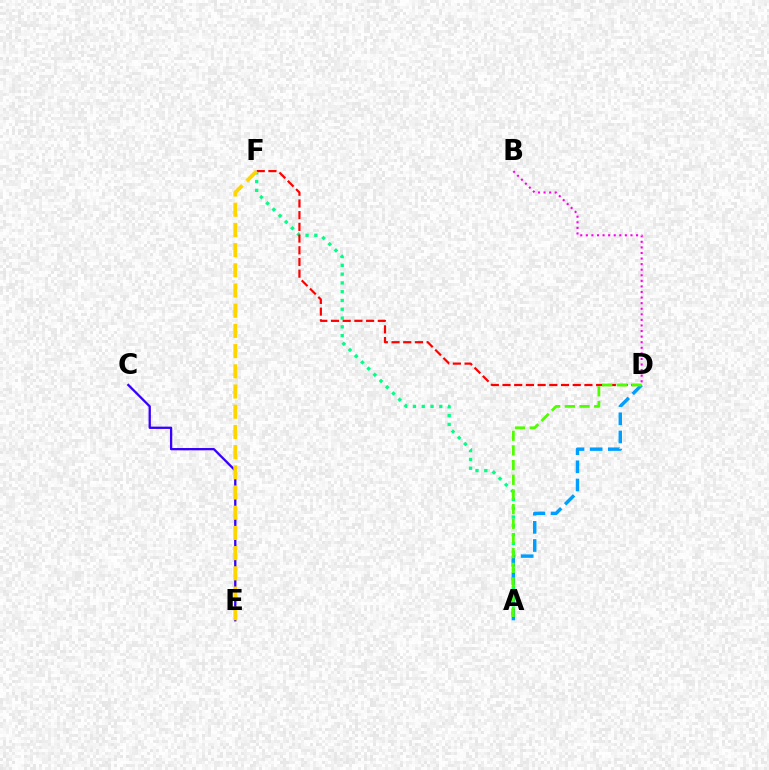{('B', 'D'): [{'color': '#ff00ed', 'line_style': 'dotted', 'thickness': 1.52}], ('A', 'F'): [{'color': '#00ff86', 'line_style': 'dotted', 'thickness': 2.39}], ('D', 'F'): [{'color': '#ff0000', 'line_style': 'dashed', 'thickness': 1.59}], ('A', 'D'): [{'color': '#009eff', 'line_style': 'dashed', 'thickness': 2.47}, {'color': '#4fff00', 'line_style': 'dashed', 'thickness': 1.99}], ('C', 'E'): [{'color': '#3700ff', 'line_style': 'solid', 'thickness': 1.65}], ('E', 'F'): [{'color': '#ffd500', 'line_style': 'dashed', 'thickness': 2.74}]}